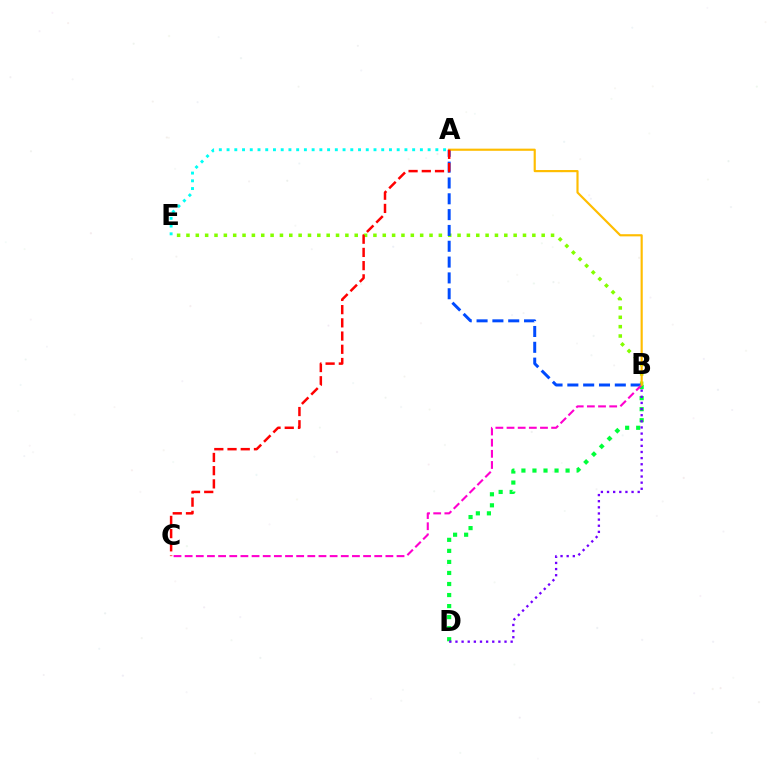{('A', 'E'): [{'color': '#00fff6', 'line_style': 'dotted', 'thickness': 2.1}], ('B', 'E'): [{'color': '#84ff00', 'line_style': 'dotted', 'thickness': 2.54}], ('A', 'B'): [{'color': '#004bff', 'line_style': 'dashed', 'thickness': 2.15}, {'color': '#ffbd00', 'line_style': 'solid', 'thickness': 1.56}], ('B', 'D'): [{'color': '#00ff39', 'line_style': 'dotted', 'thickness': 3.0}, {'color': '#7200ff', 'line_style': 'dotted', 'thickness': 1.67}], ('B', 'C'): [{'color': '#ff00cf', 'line_style': 'dashed', 'thickness': 1.51}], ('A', 'C'): [{'color': '#ff0000', 'line_style': 'dashed', 'thickness': 1.8}]}